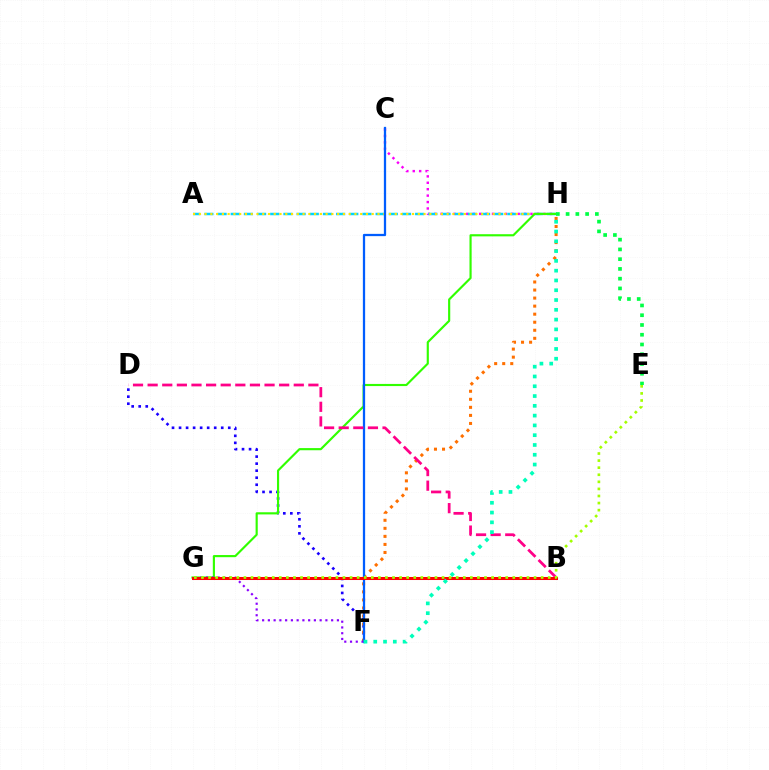{('C', 'H'): [{'color': '#fa00f9', 'line_style': 'dotted', 'thickness': 1.74}], ('D', 'F'): [{'color': '#1900ff', 'line_style': 'dotted', 'thickness': 1.91}], ('F', 'H'): [{'color': '#ff7000', 'line_style': 'dotted', 'thickness': 2.19}, {'color': '#00ffbb', 'line_style': 'dotted', 'thickness': 2.66}], ('A', 'H'): [{'color': '#00d3ff', 'line_style': 'dashed', 'thickness': 1.79}, {'color': '#ffe600', 'line_style': 'dotted', 'thickness': 1.57}], ('G', 'H'): [{'color': '#31ff00', 'line_style': 'solid', 'thickness': 1.55}], ('C', 'F'): [{'color': '#005dff', 'line_style': 'solid', 'thickness': 1.63}], ('F', 'G'): [{'color': '#8a00ff', 'line_style': 'dotted', 'thickness': 1.56}], ('B', 'D'): [{'color': '#ff0088', 'line_style': 'dashed', 'thickness': 1.99}], ('B', 'G'): [{'color': '#ff0000', 'line_style': 'solid', 'thickness': 2.18}], ('E', 'H'): [{'color': '#00ff45', 'line_style': 'dotted', 'thickness': 2.65}], ('E', 'G'): [{'color': '#a2ff00', 'line_style': 'dotted', 'thickness': 1.92}]}